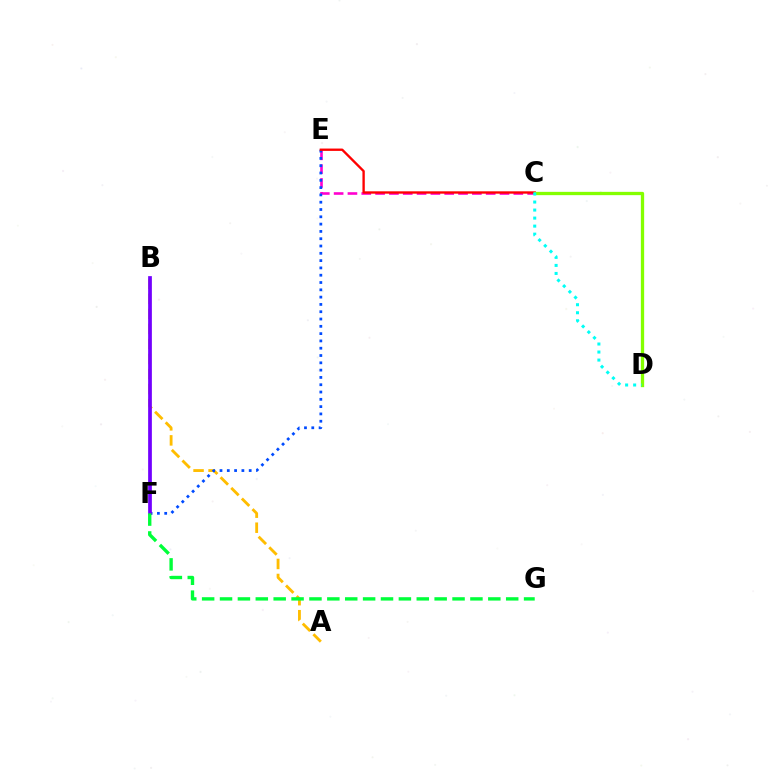{('A', 'B'): [{'color': '#ffbd00', 'line_style': 'dashed', 'thickness': 2.04}], ('C', 'E'): [{'color': '#ff00cf', 'line_style': 'dashed', 'thickness': 1.88}, {'color': '#ff0000', 'line_style': 'solid', 'thickness': 1.69}], ('E', 'F'): [{'color': '#004bff', 'line_style': 'dotted', 'thickness': 1.98}], ('C', 'D'): [{'color': '#84ff00', 'line_style': 'solid', 'thickness': 2.37}, {'color': '#00fff6', 'line_style': 'dotted', 'thickness': 2.18}], ('B', 'F'): [{'color': '#7200ff', 'line_style': 'solid', 'thickness': 2.68}], ('F', 'G'): [{'color': '#00ff39', 'line_style': 'dashed', 'thickness': 2.43}]}